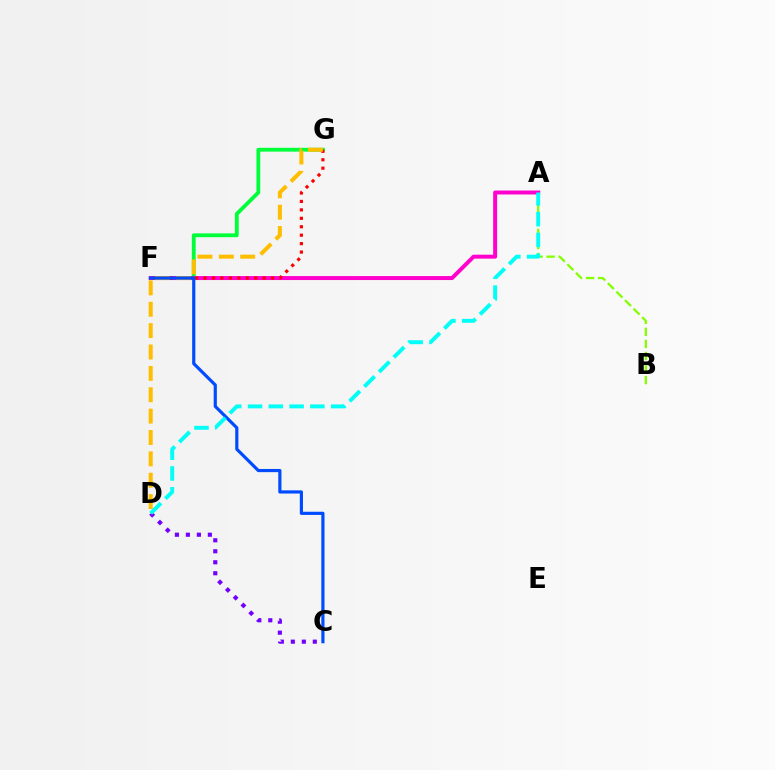{('C', 'D'): [{'color': '#7200ff', 'line_style': 'dotted', 'thickness': 2.98}], ('A', 'B'): [{'color': '#84ff00', 'line_style': 'dashed', 'thickness': 1.64}], ('F', 'G'): [{'color': '#00ff39', 'line_style': 'solid', 'thickness': 2.75}, {'color': '#ff0000', 'line_style': 'dotted', 'thickness': 2.29}], ('A', 'F'): [{'color': '#ff00cf', 'line_style': 'solid', 'thickness': 2.85}], ('D', 'G'): [{'color': '#ffbd00', 'line_style': 'dashed', 'thickness': 2.9}], ('C', 'F'): [{'color': '#004bff', 'line_style': 'solid', 'thickness': 2.29}], ('A', 'D'): [{'color': '#00fff6', 'line_style': 'dashed', 'thickness': 2.82}]}